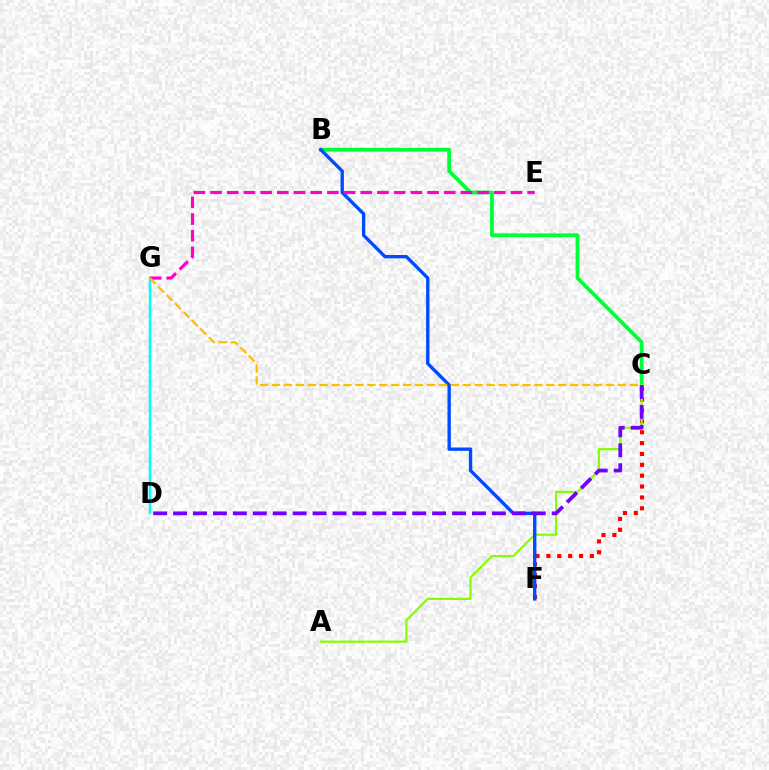{('D', 'G'): [{'color': '#00fff6', 'line_style': 'solid', 'thickness': 1.76}], ('B', 'C'): [{'color': '#00ff39', 'line_style': 'solid', 'thickness': 2.73}], ('C', 'F'): [{'color': '#ff0000', 'line_style': 'dotted', 'thickness': 2.95}], ('A', 'C'): [{'color': '#84ff00', 'line_style': 'solid', 'thickness': 1.59}], ('B', 'F'): [{'color': '#004bff', 'line_style': 'solid', 'thickness': 2.41}], ('C', 'D'): [{'color': '#7200ff', 'line_style': 'dashed', 'thickness': 2.71}], ('E', 'G'): [{'color': '#ff00cf', 'line_style': 'dashed', 'thickness': 2.27}], ('C', 'G'): [{'color': '#ffbd00', 'line_style': 'dashed', 'thickness': 1.62}]}